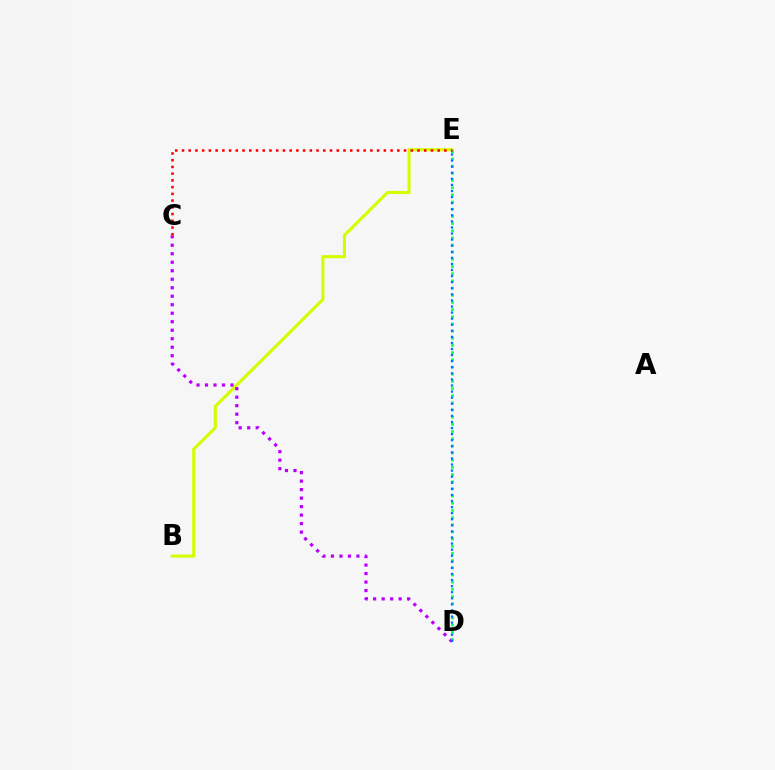{('B', 'E'): [{'color': '#d1ff00', 'line_style': 'solid', 'thickness': 2.22}], ('C', 'D'): [{'color': '#b900ff', 'line_style': 'dotted', 'thickness': 2.31}], ('D', 'E'): [{'color': '#00ff5c', 'line_style': 'dotted', 'thickness': 1.95}, {'color': '#0074ff', 'line_style': 'dotted', 'thickness': 1.65}], ('C', 'E'): [{'color': '#ff0000', 'line_style': 'dotted', 'thickness': 1.83}]}